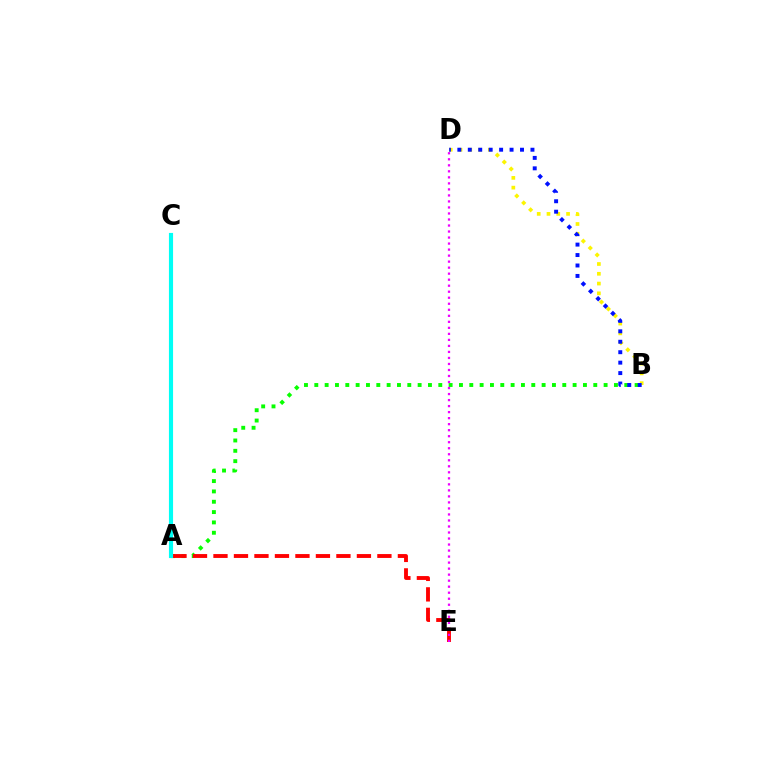{('B', 'D'): [{'color': '#fcf500', 'line_style': 'dotted', 'thickness': 2.66}, {'color': '#0010ff', 'line_style': 'dotted', 'thickness': 2.84}], ('A', 'B'): [{'color': '#08ff00', 'line_style': 'dotted', 'thickness': 2.81}], ('A', 'E'): [{'color': '#ff0000', 'line_style': 'dashed', 'thickness': 2.78}], ('A', 'C'): [{'color': '#00fff6', 'line_style': 'solid', 'thickness': 2.98}], ('D', 'E'): [{'color': '#ee00ff', 'line_style': 'dotted', 'thickness': 1.64}]}